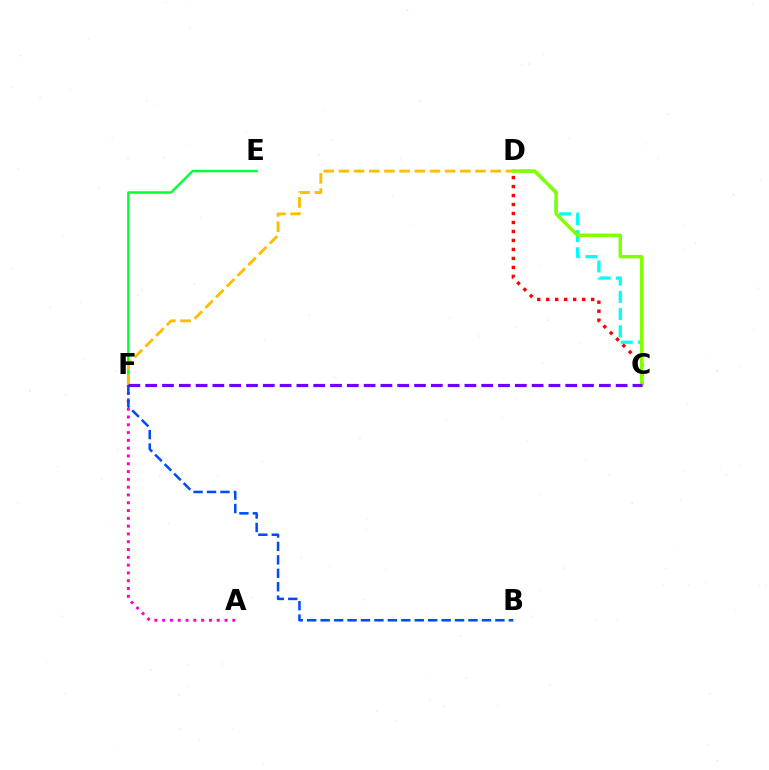{('A', 'F'): [{'color': '#ff00cf', 'line_style': 'dotted', 'thickness': 2.12}], ('C', 'D'): [{'color': '#00fff6', 'line_style': 'dashed', 'thickness': 2.34}, {'color': '#ff0000', 'line_style': 'dotted', 'thickness': 2.44}, {'color': '#84ff00', 'line_style': 'solid', 'thickness': 2.47}], ('E', 'F'): [{'color': '#00ff39', 'line_style': 'solid', 'thickness': 1.76}], ('D', 'F'): [{'color': '#ffbd00', 'line_style': 'dashed', 'thickness': 2.06}], ('B', 'F'): [{'color': '#004bff', 'line_style': 'dashed', 'thickness': 1.83}], ('C', 'F'): [{'color': '#7200ff', 'line_style': 'dashed', 'thickness': 2.28}]}